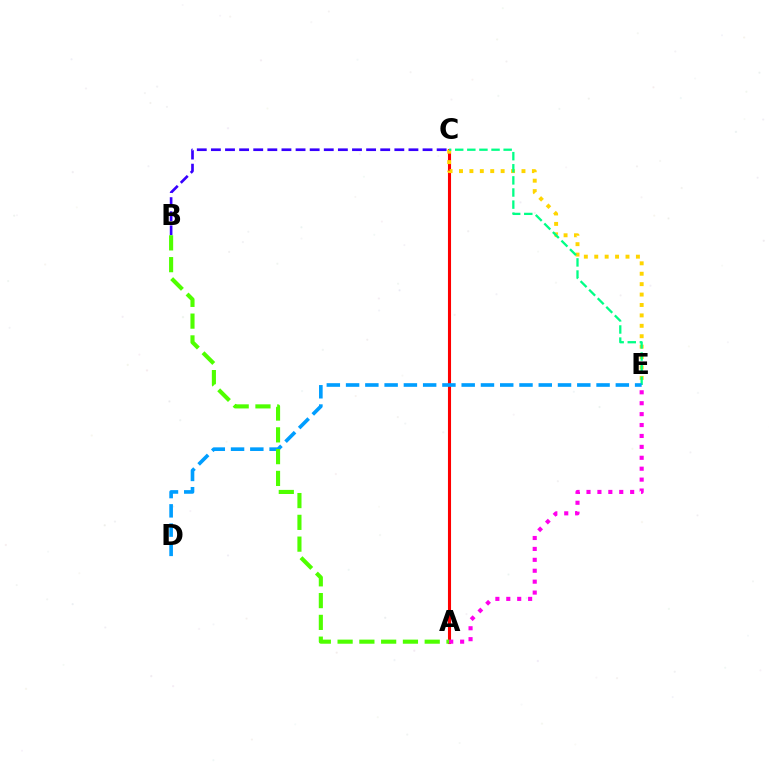{('A', 'C'): [{'color': '#ff0000', 'line_style': 'solid', 'thickness': 2.22}], ('A', 'E'): [{'color': '#ff00ed', 'line_style': 'dotted', 'thickness': 2.97}], ('C', 'E'): [{'color': '#ffd500', 'line_style': 'dotted', 'thickness': 2.83}, {'color': '#00ff86', 'line_style': 'dashed', 'thickness': 1.65}], ('B', 'C'): [{'color': '#3700ff', 'line_style': 'dashed', 'thickness': 1.92}], ('D', 'E'): [{'color': '#009eff', 'line_style': 'dashed', 'thickness': 2.62}], ('A', 'B'): [{'color': '#4fff00', 'line_style': 'dashed', 'thickness': 2.96}]}